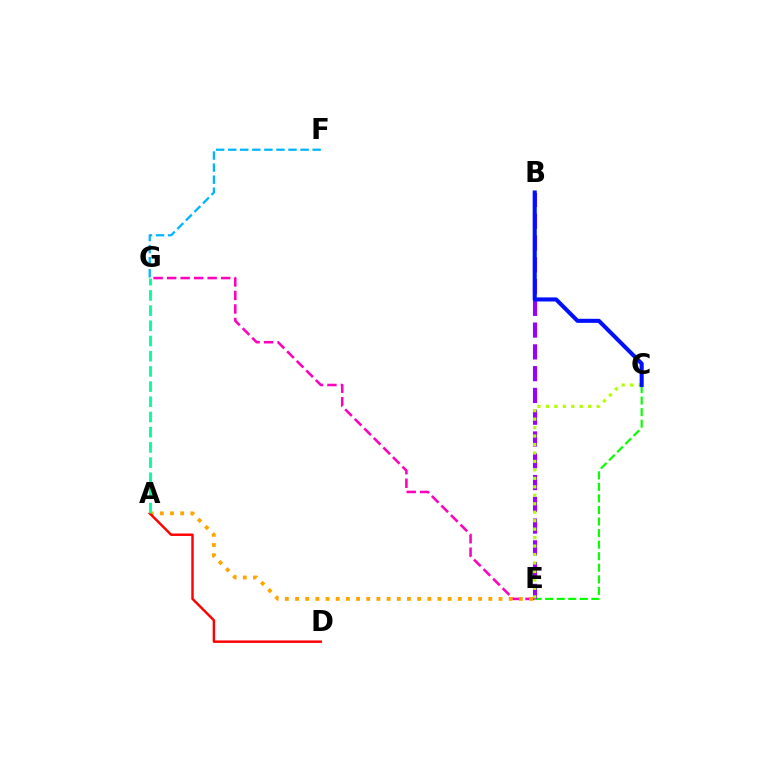{('E', 'G'): [{'color': '#ff00bd', 'line_style': 'dashed', 'thickness': 1.84}], ('C', 'E'): [{'color': '#08ff00', 'line_style': 'dashed', 'thickness': 1.57}, {'color': '#b3ff00', 'line_style': 'dotted', 'thickness': 2.3}], ('A', 'E'): [{'color': '#ffa500', 'line_style': 'dotted', 'thickness': 2.76}], ('A', 'D'): [{'color': '#ff0000', 'line_style': 'solid', 'thickness': 1.76}], ('A', 'G'): [{'color': '#00ff9d', 'line_style': 'dashed', 'thickness': 2.06}], ('F', 'G'): [{'color': '#00b5ff', 'line_style': 'dashed', 'thickness': 1.64}], ('B', 'E'): [{'color': '#9b00ff', 'line_style': 'dashed', 'thickness': 2.96}], ('B', 'C'): [{'color': '#0010ff', 'line_style': 'solid', 'thickness': 2.93}]}